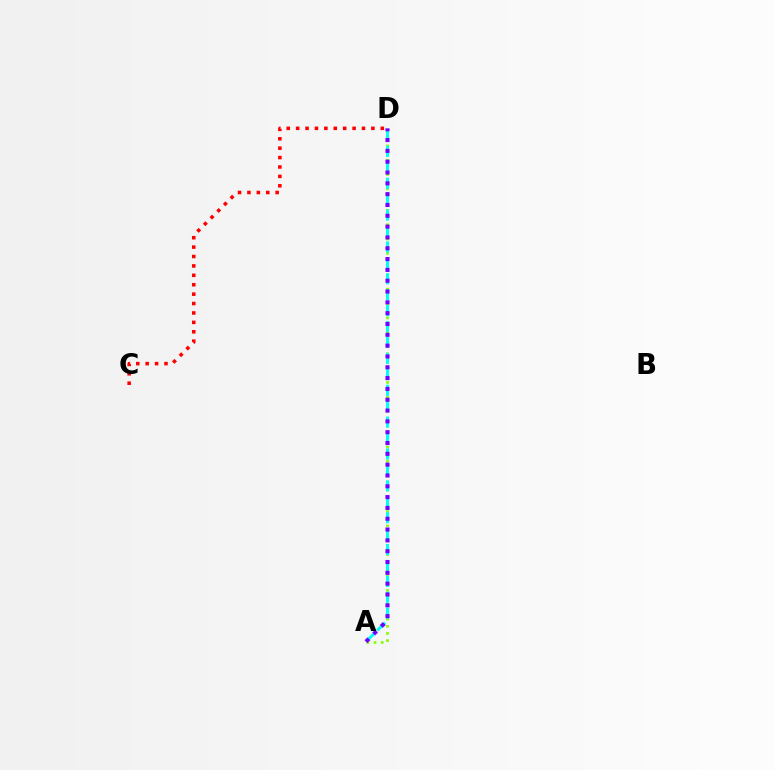{('A', 'D'): [{'color': '#84ff00', 'line_style': 'dotted', 'thickness': 1.95}, {'color': '#00fff6', 'line_style': 'dashed', 'thickness': 2.16}, {'color': '#7200ff', 'line_style': 'dotted', 'thickness': 2.94}], ('C', 'D'): [{'color': '#ff0000', 'line_style': 'dotted', 'thickness': 2.56}]}